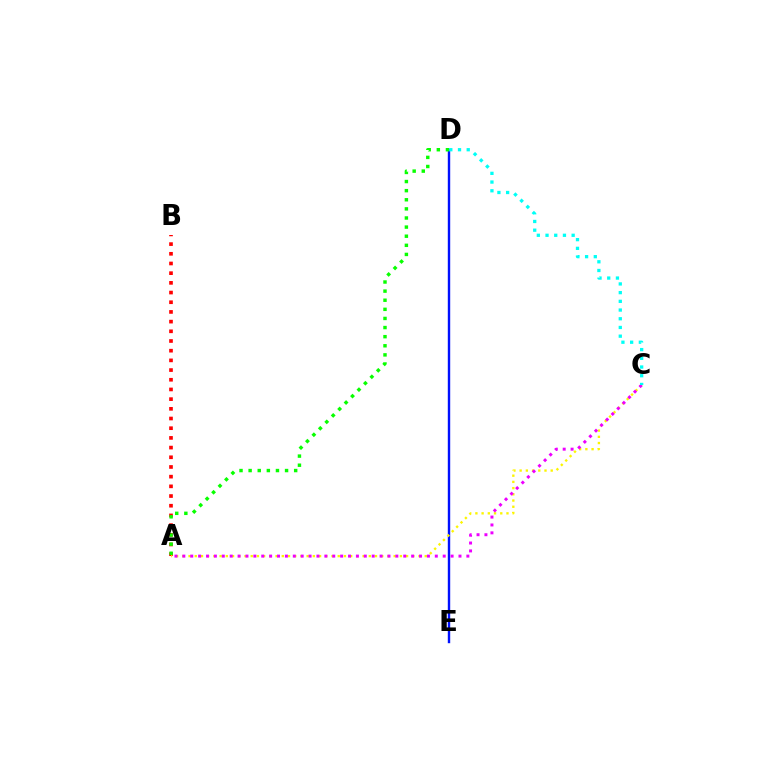{('D', 'E'): [{'color': '#0010ff', 'line_style': 'solid', 'thickness': 1.73}], ('A', 'B'): [{'color': '#ff0000', 'line_style': 'dotted', 'thickness': 2.63}], ('A', 'C'): [{'color': '#fcf500', 'line_style': 'dotted', 'thickness': 1.69}, {'color': '#ee00ff', 'line_style': 'dotted', 'thickness': 2.14}], ('A', 'D'): [{'color': '#08ff00', 'line_style': 'dotted', 'thickness': 2.48}], ('C', 'D'): [{'color': '#00fff6', 'line_style': 'dotted', 'thickness': 2.37}]}